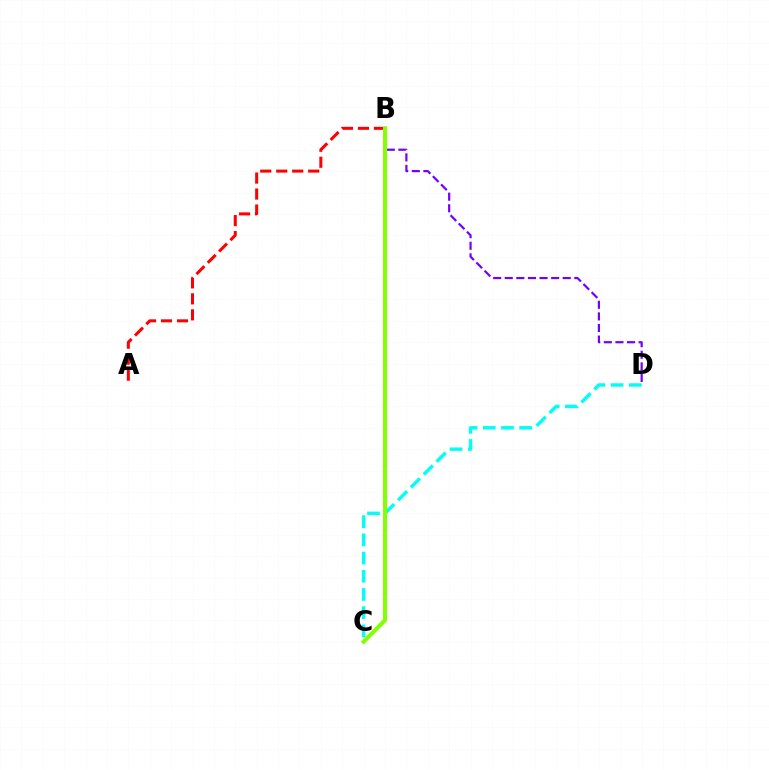{('A', 'B'): [{'color': '#ff0000', 'line_style': 'dashed', 'thickness': 2.17}], ('C', 'D'): [{'color': '#00fff6', 'line_style': 'dashed', 'thickness': 2.47}], ('B', 'D'): [{'color': '#7200ff', 'line_style': 'dashed', 'thickness': 1.57}], ('B', 'C'): [{'color': '#84ff00', 'line_style': 'solid', 'thickness': 2.92}]}